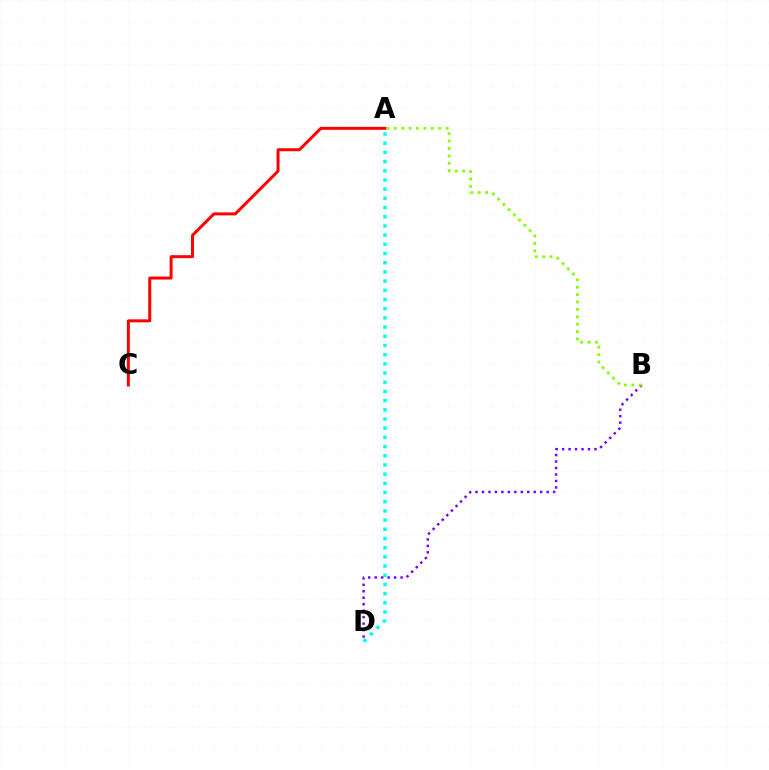{('A', 'C'): [{'color': '#ff0000', 'line_style': 'solid', 'thickness': 2.15}], ('A', 'D'): [{'color': '#00fff6', 'line_style': 'dotted', 'thickness': 2.5}], ('B', 'D'): [{'color': '#7200ff', 'line_style': 'dotted', 'thickness': 1.76}], ('A', 'B'): [{'color': '#84ff00', 'line_style': 'dotted', 'thickness': 2.01}]}